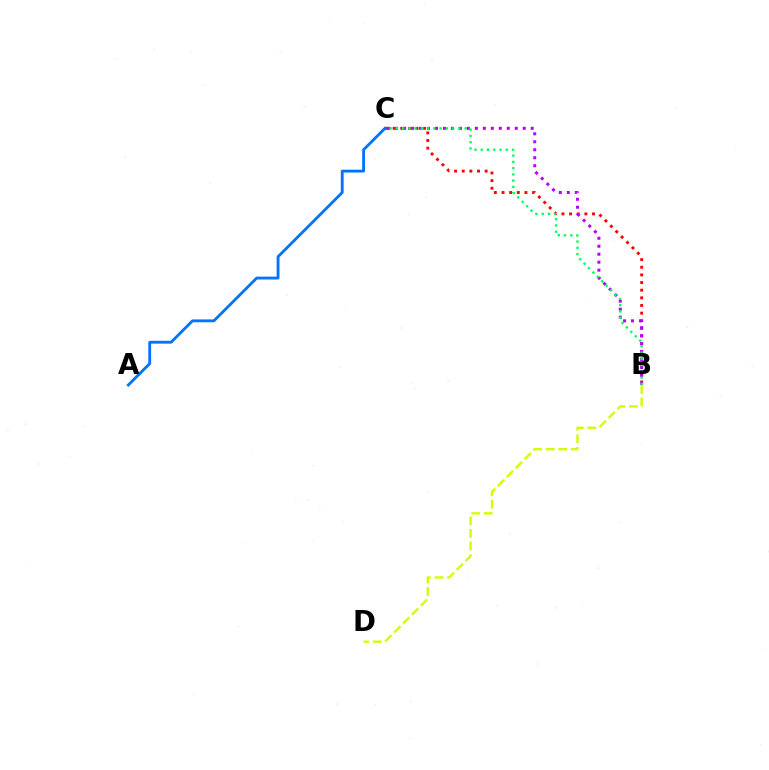{('B', 'C'): [{'color': '#ff0000', 'line_style': 'dotted', 'thickness': 2.08}, {'color': '#b900ff', 'line_style': 'dotted', 'thickness': 2.17}, {'color': '#00ff5c', 'line_style': 'dotted', 'thickness': 1.7}], ('B', 'D'): [{'color': '#d1ff00', 'line_style': 'dashed', 'thickness': 1.71}], ('A', 'C'): [{'color': '#0074ff', 'line_style': 'solid', 'thickness': 2.05}]}